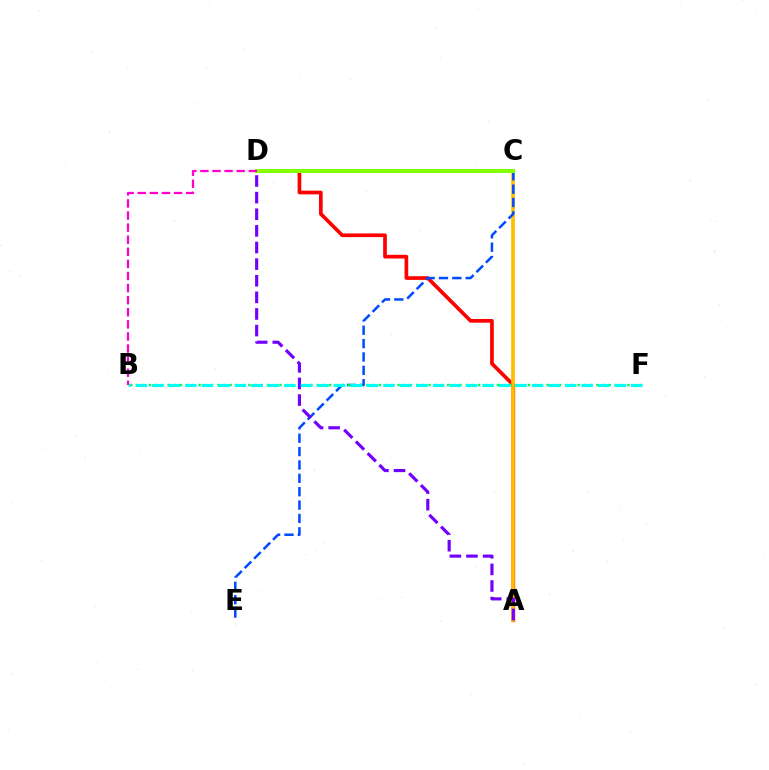{('A', 'D'): [{'color': '#ff0000', 'line_style': 'solid', 'thickness': 2.65}, {'color': '#7200ff', 'line_style': 'dashed', 'thickness': 2.26}], ('A', 'C'): [{'color': '#ffbd00', 'line_style': 'solid', 'thickness': 2.63}], ('C', 'E'): [{'color': '#004bff', 'line_style': 'dashed', 'thickness': 1.82}], ('B', 'F'): [{'color': '#00ff39', 'line_style': 'dotted', 'thickness': 1.69}, {'color': '#00fff6', 'line_style': 'dashed', 'thickness': 2.24}], ('C', 'D'): [{'color': '#84ff00', 'line_style': 'solid', 'thickness': 2.88}], ('B', 'D'): [{'color': '#ff00cf', 'line_style': 'dashed', 'thickness': 1.64}]}